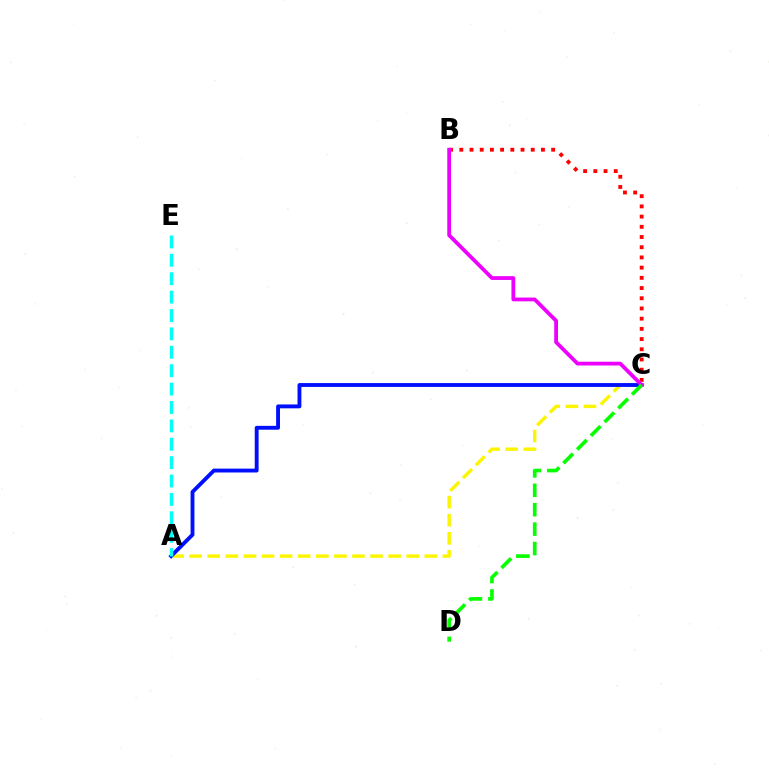{('A', 'C'): [{'color': '#fcf500', 'line_style': 'dashed', 'thickness': 2.46}, {'color': '#0010ff', 'line_style': 'solid', 'thickness': 2.78}], ('B', 'C'): [{'color': '#ff0000', 'line_style': 'dotted', 'thickness': 2.77}, {'color': '#ee00ff', 'line_style': 'solid', 'thickness': 2.72}], ('A', 'E'): [{'color': '#00fff6', 'line_style': 'dashed', 'thickness': 2.5}], ('C', 'D'): [{'color': '#08ff00', 'line_style': 'dashed', 'thickness': 2.64}]}